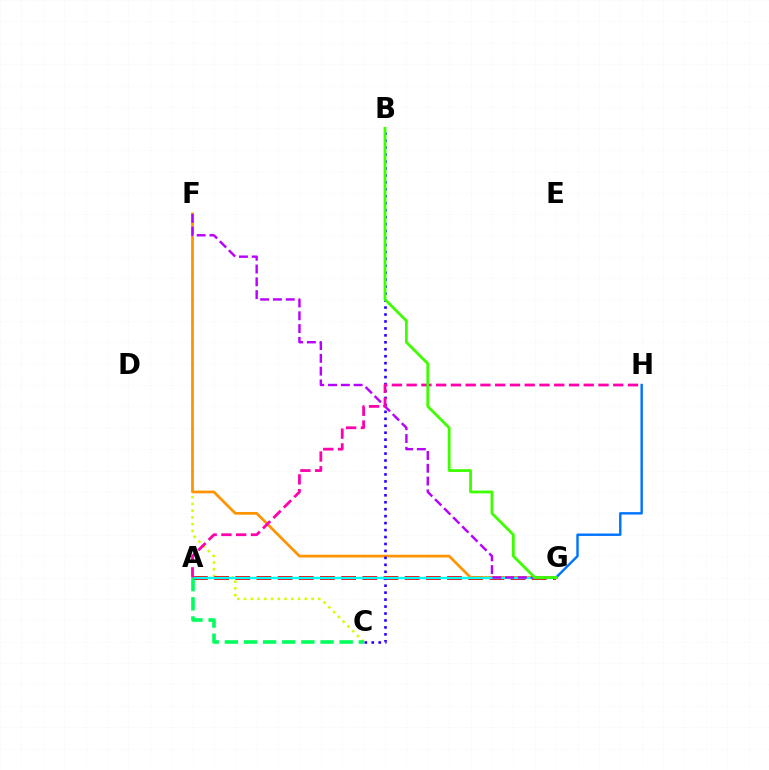{('C', 'F'): [{'color': '#d1ff00', 'line_style': 'dotted', 'thickness': 1.83}], ('A', 'G'): [{'color': '#ff0000', 'line_style': 'dashed', 'thickness': 2.88}, {'color': '#00fff6', 'line_style': 'solid', 'thickness': 1.72}], ('F', 'G'): [{'color': '#ff9400', 'line_style': 'solid', 'thickness': 1.96}, {'color': '#b900ff', 'line_style': 'dashed', 'thickness': 1.74}], ('B', 'C'): [{'color': '#2500ff', 'line_style': 'dotted', 'thickness': 1.89}], ('A', 'C'): [{'color': '#00ff5c', 'line_style': 'dashed', 'thickness': 2.6}], ('A', 'H'): [{'color': '#ff00ac', 'line_style': 'dashed', 'thickness': 2.0}], ('G', 'H'): [{'color': '#0074ff', 'line_style': 'solid', 'thickness': 1.75}], ('B', 'G'): [{'color': '#3dff00', 'line_style': 'solid', 'thickness': 2.01}]}